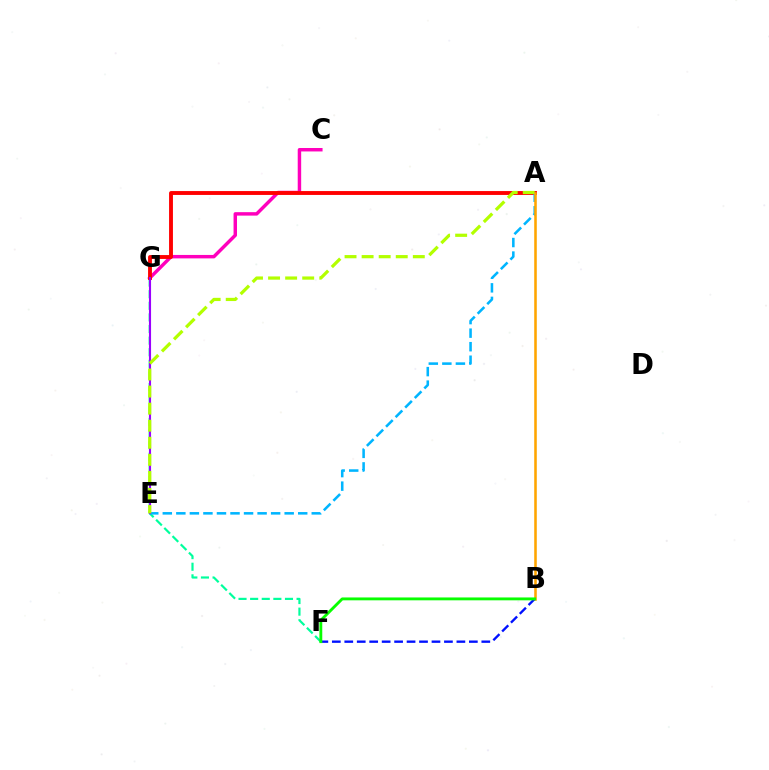{('F', 'G'): [{'color': '#00ff9d', 'line_style': 'dashed', 'thickness': 1.58}], ('C', 'G'): [{'color': '#ff00bd', 'line_style': 'solid', 'thickness': 2.49}], ('A', 'G'): [{'color': '#ff0000', 'line_style': 'solid', 'thickness': 2.79}], ('A', 'E'): [{'color': '#00b5ff', 'line_style': 'dashed', 'thickness': 1.84}, {'color': '#b3ff00', 'line_style': 'dashed', 'thickness': 2.32}], ('E', 'G'): [{'color': '#9b00ff', 'line_style': 'solid', 'thickness': 1.52}], ('A', 'B'): [{'color': '#ffa500', 'line_style': 'solid', 'thickness': 1.85}], ('B', 'F'): [{'color': '#0010ff', 'line_style': 'dashed', 'thickness': 1.69}, {'color': '#08ff00', 'line_style': 'solid', 'thickness': 2.06}]}